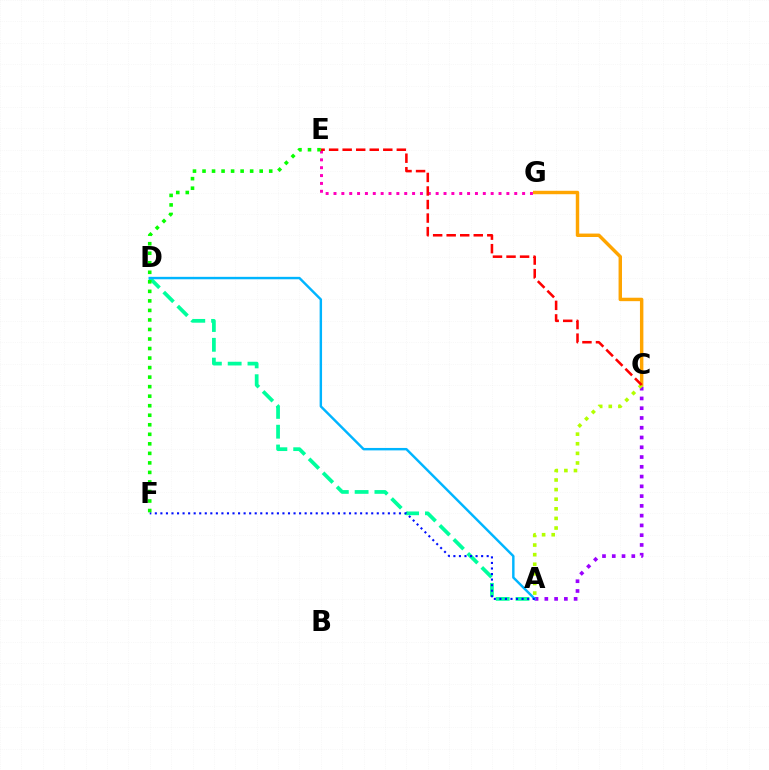{('A', 'C'): [{'color': '#9b00ff', 'line_style': 'dotted', 'thickness': 2.65}, {'color': '#b3ff00', 'line_style': 'dotted', 'thickness': 2.61}], ('A', 'D'): [{'color': '#00ff9d', 'line_style': 'dashed', 'thickness': 2.69}, {'color': '#00b5ff', 'line_style': 'solid', 'thickness': 1.75}], ('E', 'G'): [{'color': '#ff00bd', 'line_style': 'dotted', 'thickness': 2.14}], ('C', 'G'): [{'color': '#ffa500', 'line_style': 'solid', 'thickness': 2.47}], ('A', 'F'): [{'color': '#0010ff', 'line_style': 'dotted', 'thickness': 1.51}], ('C', 'E'): [{'color': '#ff0000', 'line_style': 'dashed', 'thickness': 1.84}], ('E', 'F'): [{'color': '#08ff00', 'line_style': 'dotted', 'thickness': 2.59}]}